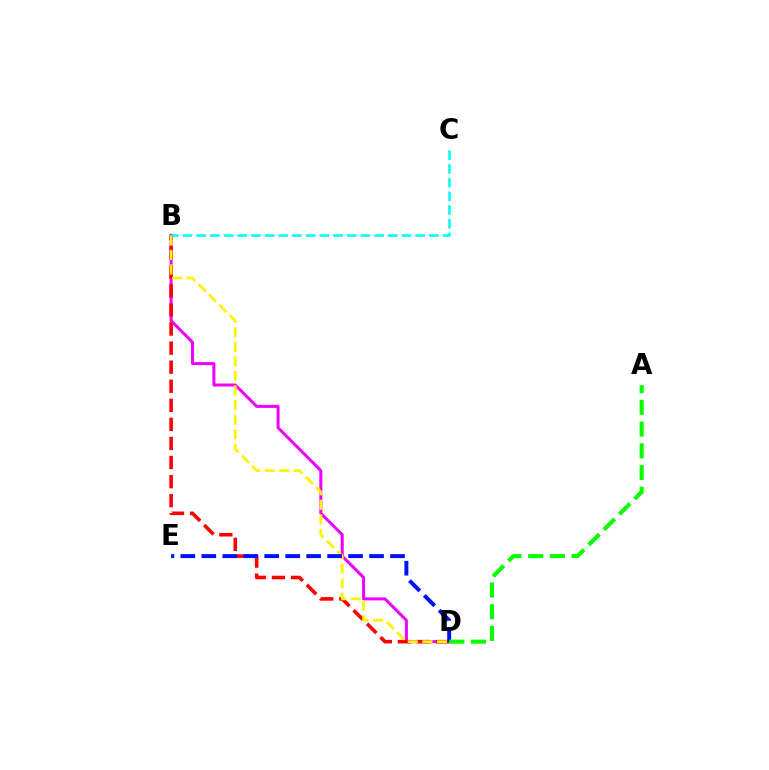{('B', 'D'): [{'color': '#ee00ff', 'line_style': 'solid', 'thickness': 2.17}, {'color': '#ff0000', 'line_style': 'dashed', 'thickness': 2.59}, {'color': '#fcf500', 'line_style': 'dashed', 'thickness': 1.98}], ('B', 'C'): [{'color': '#00fff6', 'line_style': 'dashed', 'thickness': 1.86}], ('D', 'E'): [{'color': '#0010ff', 'line_style': 'dashed', 'thickness': 2.85}], ('A', 'D'): [{'color': '#08ff00', 'line_style': 'dashed', 'thickness': 2.95}]}